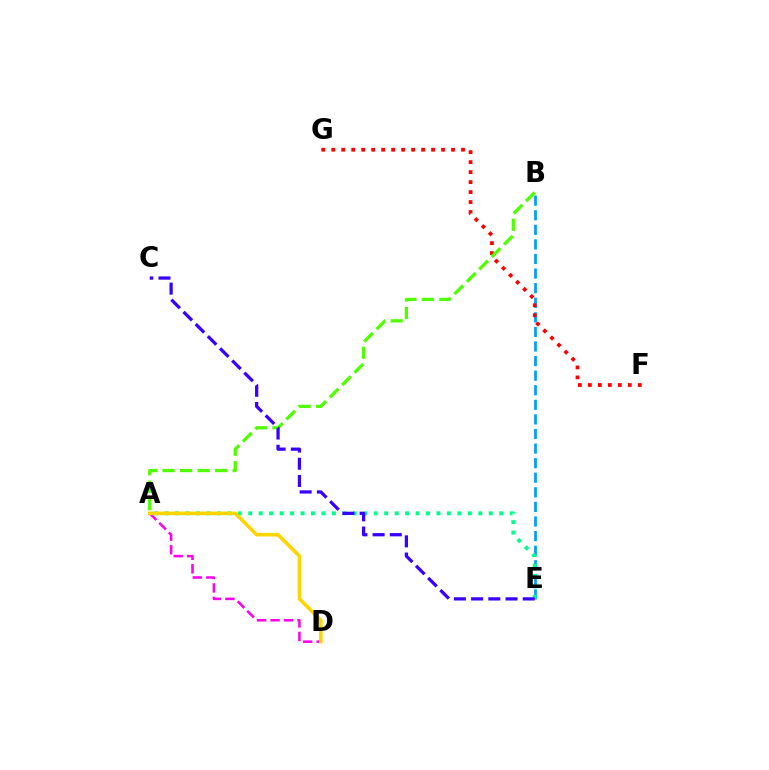{('B', 'E'): [{'color': '#009eff', 'line_style': 'dashed', 'thickness': 1.98}], ('A', 'E'): [{'color': '#00ff86', 'line_style': 'dotted', 'thickness': 2.84}], ('A', 'D'): [{'color': '#ff00ed', 'line_style': 'dashed', 'thickness': 1.83}, {'color': '#ffd500', 'line_style': 'solid', 'thickness': 2.59}], ('F', 'G'): [{'color': '#ff0000', 'line_style': 'dotted', 'thickness': 2.71}], ('A', 'B'): [{'color': '#4fff00', 'line_style': 'dashed', 'thickness': 2.38}], ('C', 'E'): [{'color': '#3700ff', 'line_style': 'dashed', 'thickness': 2.34}]}